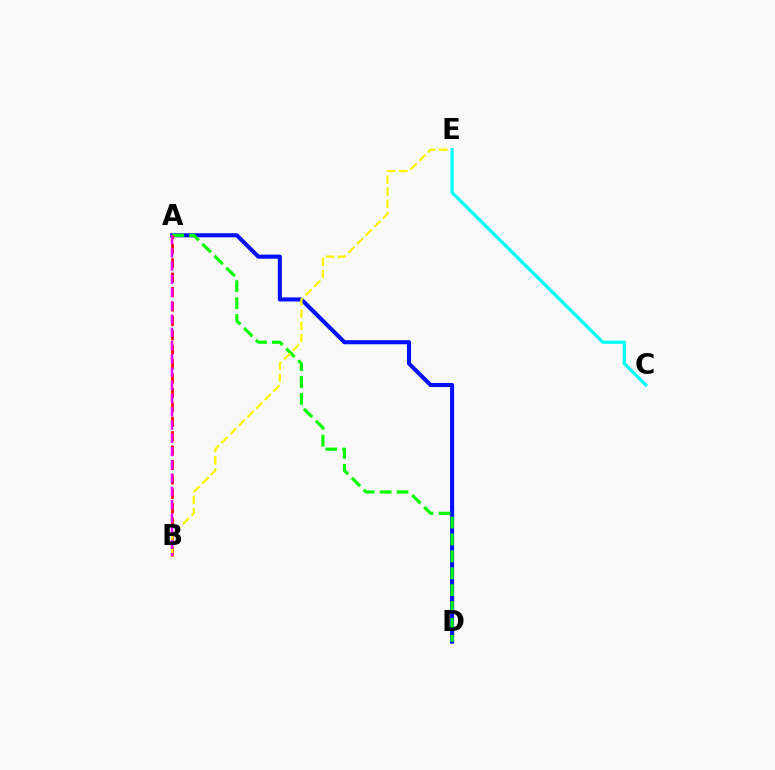{('A', 'D'): [{'color': '#0010ff', 'line_style': 'solid', 'thickness': 2.94}, {'color': '#08ff00', 'line_style': 'dashed', 'thickness': 2.3}], ('A', 'B'): [{'color': '#ff0000', 'line_style': 'dashed', 'thickness': 1.96}, {'color': '#ee00ff', 'line_style': 'dashed', 'thickness': 1.8}], ('B', 'E'): [{'color': '#fcf500', 'line_style': 'dashed', 'thickness': 1.65}], ('C', 'E'): [{'color': '#00fff6', 'line_style': 'solid', 'thickness': 2.33}]}